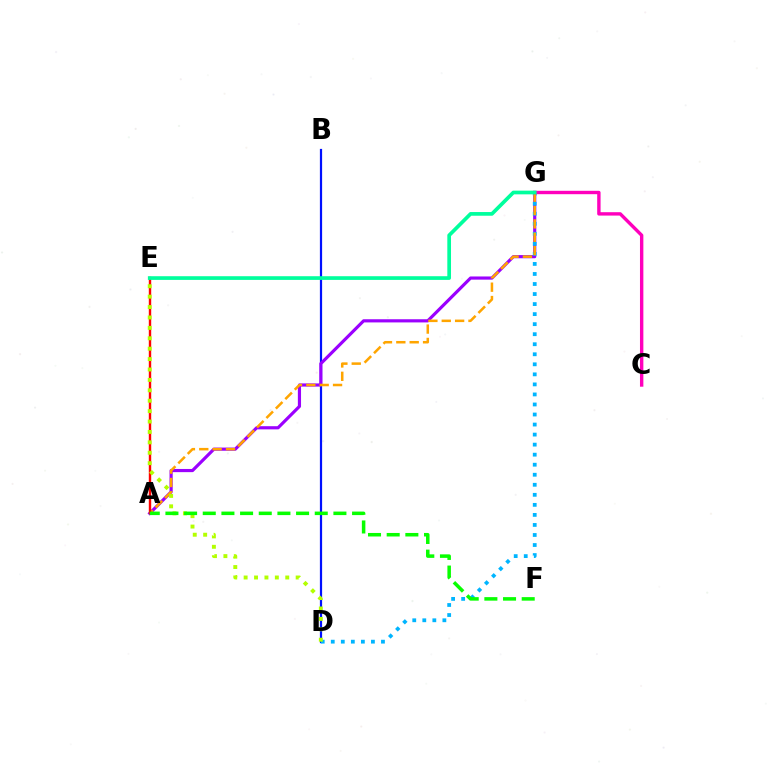{('B', 'D'): [{'color': '#0010ff', 'line_style': 'solid', 'thickness': 1.6}], ('A', 'G'): [{'color': '#9b00ff', 'line_style': 'solid', 'thickness': 2.28}, {'color': '#ffa500', 'line_style': 'dashed', 'thickness': 1.82}], ('D', 'G'): [{'color': '#00b5ff', 'line_style': 'dotted', 'thickness': 2.73}], ('C', 'G'): [{'color': '#ff00bd', 'line_style': 'solid', 'thickness': 2.44}], ('A', 'E'): [{'color': '#ff0000', 'line_style': 'solid', 'thickness': 1.73}], ('D', 'E'): [{'color': '#b3ff00', 'line_style': 'dotted', 'thickness': 2.83}], ('A', 'F'): [{'color': '#08ff00', 'line_style': 'dashed', 'thickness': 2.54}], ('E', 'G'): [{'color': '#00ff9d', 'line_style': 'solid', 'thickness': 2.66}]}